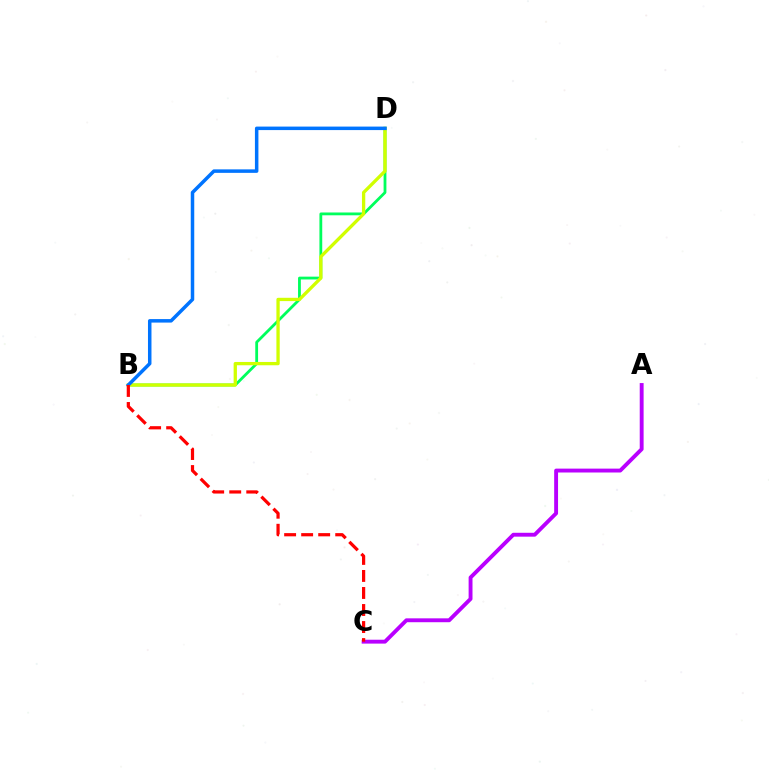{('B', 'D'): [{'color': '#00ff5c', 'line_style': 'solid', 'thickness': 2.02}, {'color': '#d1ff00', 'line_style': 'solid', 'thickness': 2.38}, {'color': '#0074ff', 'line_style': 'solid', 'thickness': 2.52}], ('A', 'C'): [{'color': '#b900ff', 'line_style': 'solid', 'thickness': 2.79}], ('B', 'C'): [{'color': '#ff0000', 'line_style': 'dashed', 'thickness': 2.31}]}